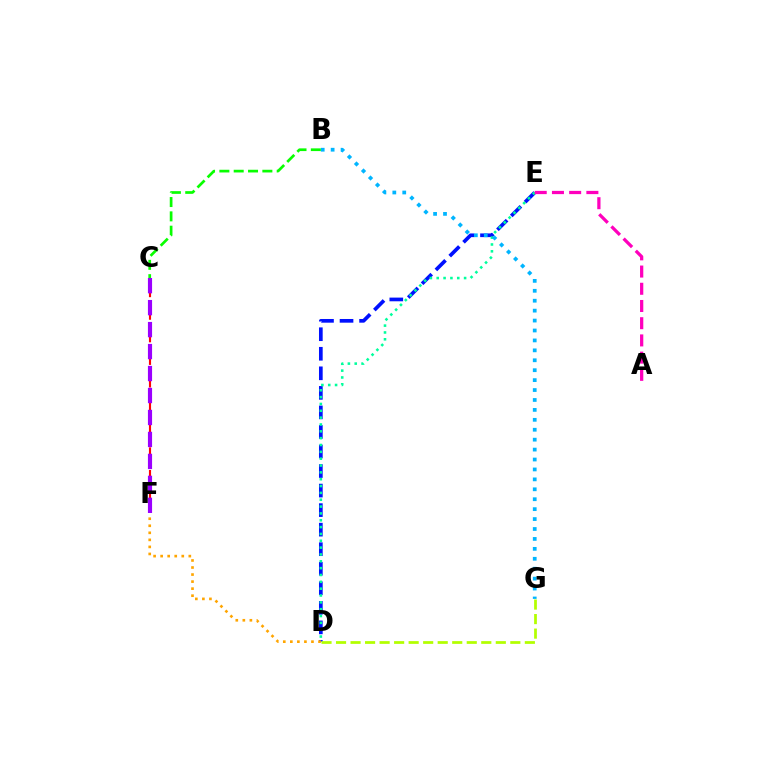{('C', 'F'): [{'color': '#ff0000', 'line_style': 'dashed', 'thickness': 1.53}, {'color': '#9b00ff', 'line_style': 'dashed', 'thickness': 2.98}], ('D', 'E'): [{'color': '#0010ff', 'line_style': 'dashed', 'thickness': 2.66}, {'color': '#00ff9d', 'line_style': 'dotted', 'thickness': 1.86}], ('D', 'F'): [{'color': '#ffa500', 'line_style': 'dotted', 'thickness': 1.91}], ('B', 'G'): [{'color': '#00b5ff', 'line_style': 'dotted', 'thickness': 2.7}], ('D', 'G'): [{'color': '#b3ff00', 'line_style': 'dashed', 'thickness': 1.97}], ('B', 'C'): [{'color': '#08ff00', 'line_style': 'dashed', 'thickness': 1.95}], ('A', 'E'): [{'color': '#ff00bd', 'line_style': 'dashed', 'thickness': 2.34}]}